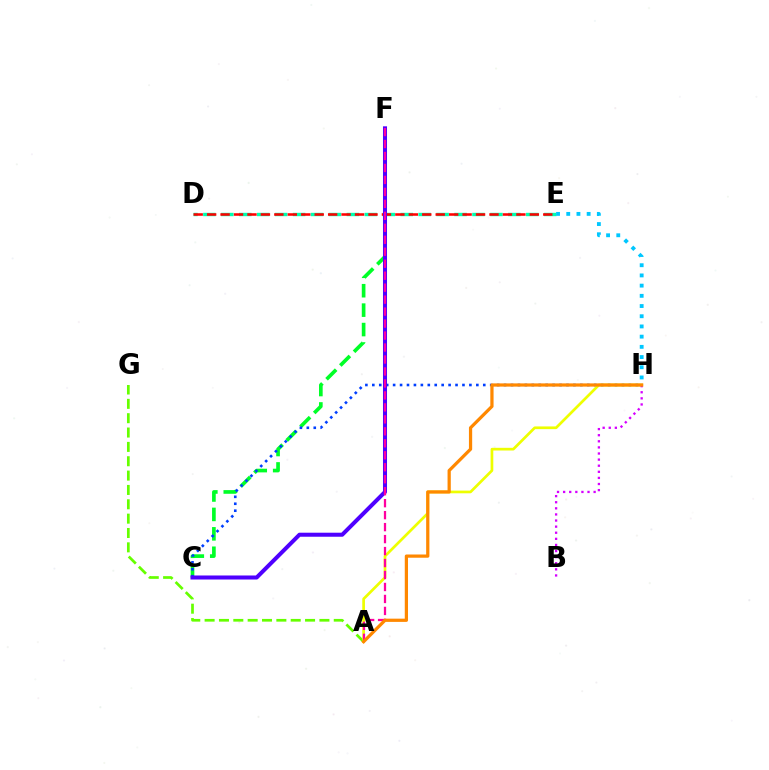{('D', 'E'): [{'color': '#00ffaf', 'line_style': 'dashed', 'thickness': 2.44}, {'color': '#ff0000', 'line_style': 'dashed', 'thickness': 1.83}], ('C', 'F'): [{'color': '#00ff27', 'line_style': 'dashed', 'thickness': 2.64}, {'color': '#4f00ff', 'line_style': 'solid', 'thickness': 2.9}], ('C', 'H'): [{'color': '#003fff', 'line_style': 'dotted', 'thickness': 1.88}], ('A', 'G'): [{'color': '#66ff00', 'line_style': 'dashed', 'thickness': 1.95}], ('E', 'H'): [{'color': '#00c7ff', 'line_style': 'dotted', 'thickness': 2.77}], ('A', 'H'): [{'color': '#eeff00', 'line_style': 'solid', 'thickness': 1.95}, {'color': '#ff8800', 'line_style': 'solid', 'thickness': 2.33}], ('A', 'F'): [{'color': '#ff00a0', 'line_style': 'dashed', 'thickness': 1.63}], ('B', 'H'): [{'color': '#d600ff', 'line_style': 'dotted', 'thickness': 1.66}]}